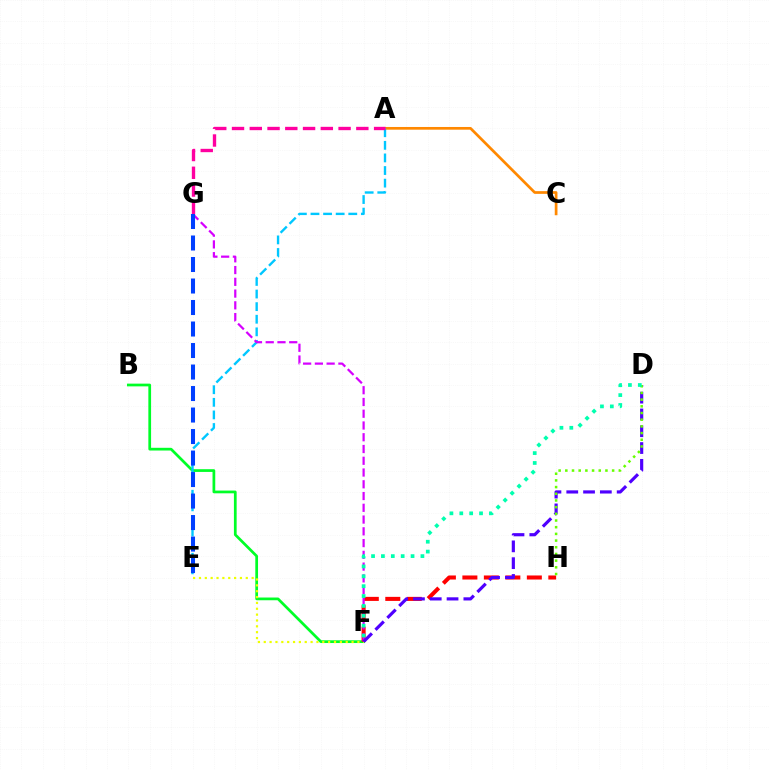{('B', 'F'): [{'color': '#00ff27', 'line_style': 'solid', 'thickness': 1.97}], ('A', 'C'): [{'color': '#ff8800', 'line_style': 'solid', 'thickness': 1.95}], ('A', 'E'): [{'color': '#00c7ff', 'line_style': 'dashed', 'thickness': 1.71}], ('E', 'F'): [{'color': '#eeff00', 'line_style': 'dotted', 'thickness': 1.59}], ('F', 'H'): [{'color': '#ff0000', 'line_style': 'dashed', 'thickness': 2.92}], ('F', 'G'): [{'color': '#d600ff', 'line_style': 'dashed', 'thickness': 1.6}], ('A', 'G'): [{'color': '#ff00a0', 'line_style': 'dashed', 'thickness': 2.41}], ('D', 'F'): [{'color': '#4f00ff', 'line_style': 'dashed', 'thickness': 2.28}, {'color': '#00ffaf', 'line_style': 'dotted', 'thickness': 2.68}], ('D', 'H'): [{'color': '#66ff00', 'line_style': 'dotted', 'thickness': 1.82}], ('E', 'G'): [{'color': '#003fff', 'line_style': 'dashed', 'thickness': 2.92}]}